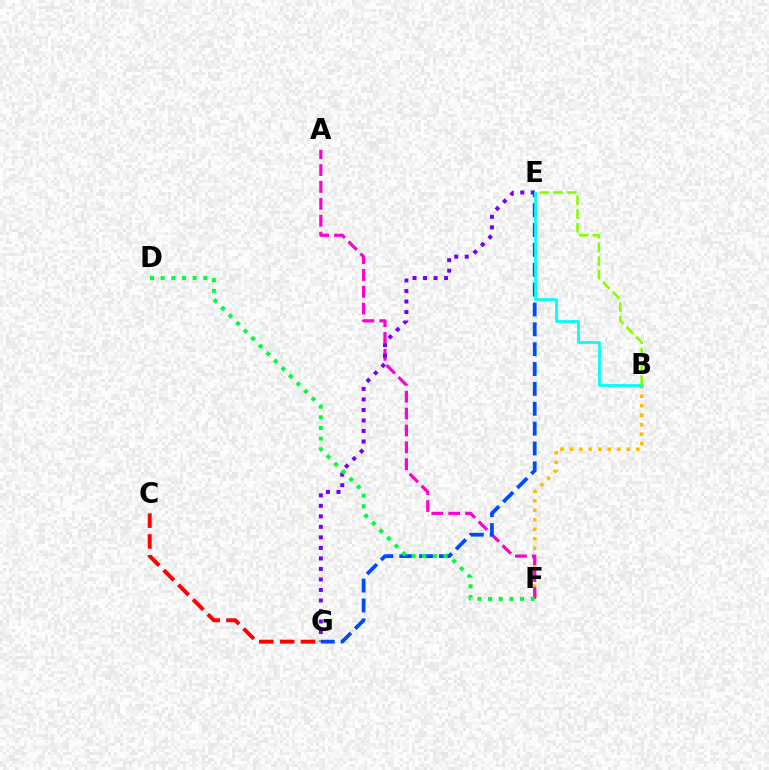{('B', 'F'): [{'color': '#ffbd00', 'line_style': 'dotted', 'thickness': 2.57}], ('A', 'F'): [{'color': '#ff00cf', 'line_style': 'dashed', 'thickness': 2.29}], ('E', 'G'): [{'color': '#004bff', 'line_style': 'dashed', 'thickness': 2.7}, {'color': '#7200ff', 'line_style': 'dotted', 'thickness': 2.86}], ('D', 'F'): [{'color': '#00ff39', 'line_style': 'dotted', 'thickness': 2.9}], ('B', 'E'): [{'color': '#00fff6', 'line_style': 'solid', 'thickness': 1.99}, {'color': '#84ff00', 'line_style': 'dashed', 'thickness': 1.86}], ('C', 'G'): [{'color': '#ff0000', 'line_style': 'dashed', 'thickness': 2.83}]}